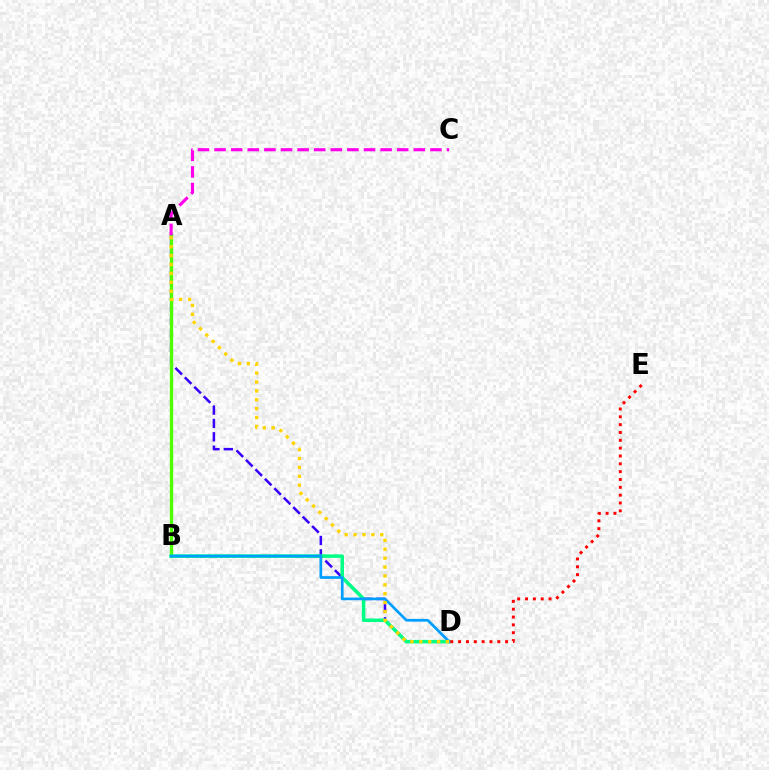{('A', 'D'): [{'color': '#3700ff', 'line_style': 'dashed', 'thickness': 1.82}, {'color': '#ffd500', 'line_style': 'dotted', 'thickness': 2.42}], ('A', 'B'): [{'color': '#4fff00', 'line_style': 'solid', 'thickness': 2.4}], ('B', 'D'): [{'color': '#00ff86', 'line_style': 'solid', 'thickness': 2.53}, {'color': '#009eff', 'line_style': 'solid', 'thickness': 1.95}], ('A', 'C'): [{'color': '#ff00ed', 'line_style': 'dashed', 'thickness': 2.26}], ('D', 'E'): [{'color': '#ff0000', 'line_style': 'dotted', 'thickness': 2.13}]}